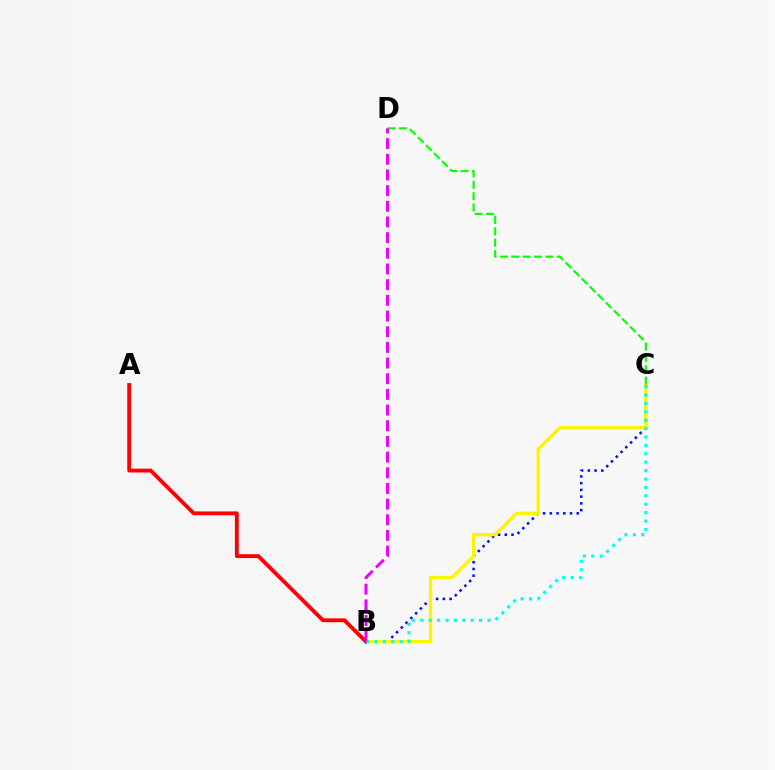{('B', 'C'): [{'color': '#0010ff', 'line_style': 'dotted', 'thickness': 1.83}, {'color': '#fcf500', 'line_style': 'solid', 'thickness': 2.38}, {'color': '#00fff6', 'line_style': 'dotted', 'thickness': 2.28}], ('A', 'B'): [{'color': '#ff0000', 'line_style': 'solid', 'thickness': 2.76}], ('C', 'D'): [{'color': '#08ff00', 'line_style': 'dashed', 'thickness': 1.54}], ('B', 'D'): [{'color': '#ee00ff', 'line_style': 'dashed', 'thickness': 2.13}]}